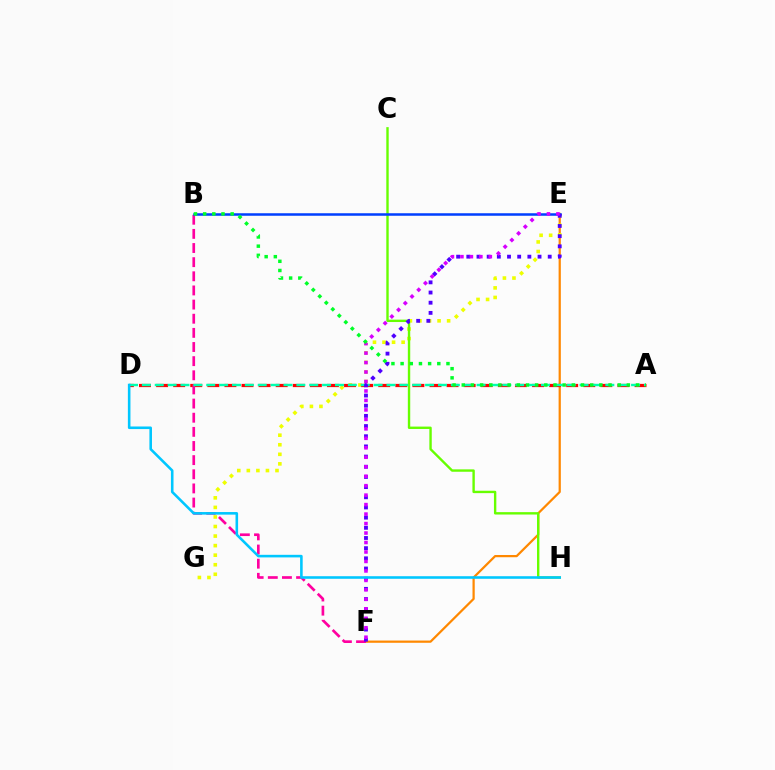{('E', 'F'): [{'color': '#ff8800', 'line_style': 'solid', 'thickness': 1.61}, {'color': '#4f00ff', 'line_style': 'dotted', 'thickness': 2.76}, {'color': '#d600ff', 'line_style': 'dotted', 'thickness': 2.57}], ('E', 'G'): [{'color': '#eeff00', 'line_style': 'dotted', 'thickness': 2.6}], ('A', 'D'): [{'color': '#ff0000', 'line_style': 'dashed', 'thickness': 2.32}, {'color': '#00ffaf', 'line_style': 'dashed', 'thickness': 1.75}], ('C', 'H'): [{'color': '#66ff00', 'line_style': 'solid', 'thickness': 1.72}], ('B', 'F'): [{'color': '#ff00a0', 'line_style': 'dashed', 'thickness': 1.92}], ('B', 'E'): [{'color': '#003fff', 'line_style': 'solid', 'thickness': 1.81}], ('D', 'H'): [{'color': '#00c7ff', 'line_style': 'solid', 'thickness': 1.86}], ('A', 'B'): [{'color': '#00ff27', 'line_style': 'dotted', 'thickness': 2.49}]}